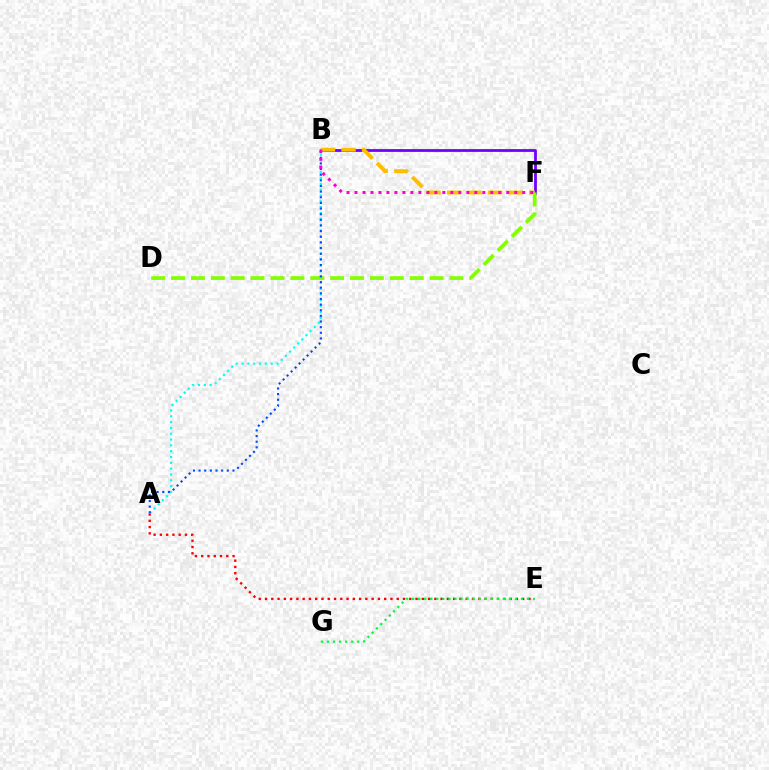{('A', 'E'): [{'color': '#ff0000', 'line_style': 'dotted', 'thickness': 1.7}], ('B', 'F'): [{'color': '#7200ff', 'line_style': 'solid', 'thickness': 2.01}, {'color': '#ffbd00', 'line_style': 'dashed', 'thickness': 2.79}, {'color': '#ff00cf', 'line_style': 'dotted', 'thickness': 2.17}], ('D', 'F'): [{'color': '#84ff00', 'line_style': 'dashed', 'thickness': 2.7}], ('A', 'B'): [{'color': '#00fff6', 'line_style': 'dotted', 'thickness': 1.58}, {'color': '#004bff', 'line_style': 'dotted', 'thickness': 1.53}], ('E', 'G'): [{'color': '#00ff39', 'line_style': 'dotted', 'thickness': 1.64}]}